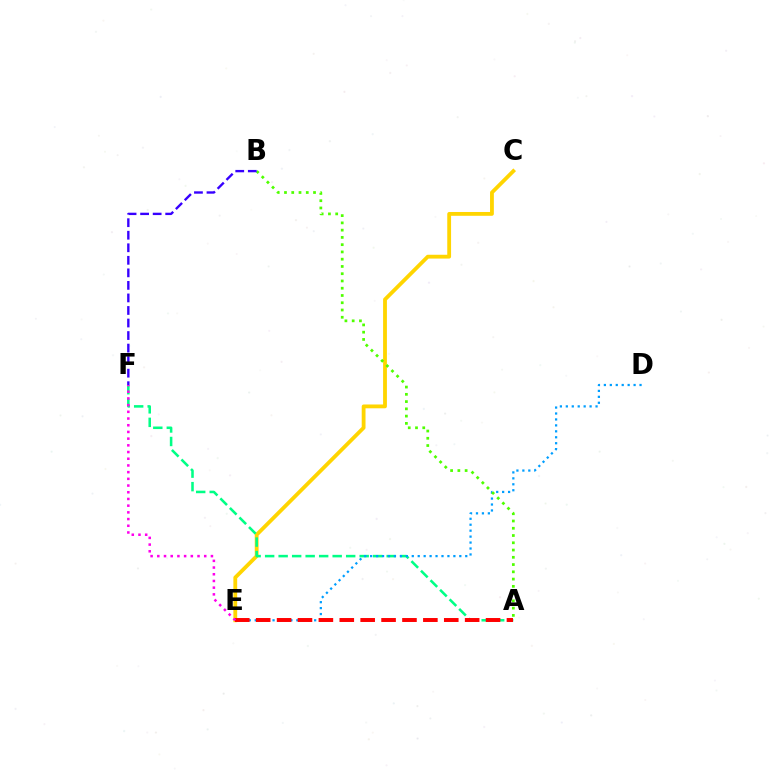{('C', 'E'): [{'color': '#ffd500', 'line_style': 'solid', 'thickness': 2.74}], ('A', 'F'): [{'color': '#00ff86', 'line_style': 'dashed', 'thickness': 1.83}], ('D', 'E'): [{'color': '#009eff', 'line_style': 'dotted', 'thickness': 1.61}], ('A', 'E'): [{'color': '#ff0000', 'line_style': 'dashed', 'thickness': 2.84}], ('A', 'B'): [{'color': '#4fff00', 'line_style': 'dotted', 'thickness': 1.97}], ('E', 'F'): [{'color': '#ff00ed', 'line_style': 'dotted', 'thickness': 1.82}], ('B', 'F'): [{'color': '#3700ff', 'line_style': 'dashed', 'thickness': 1.7}]}